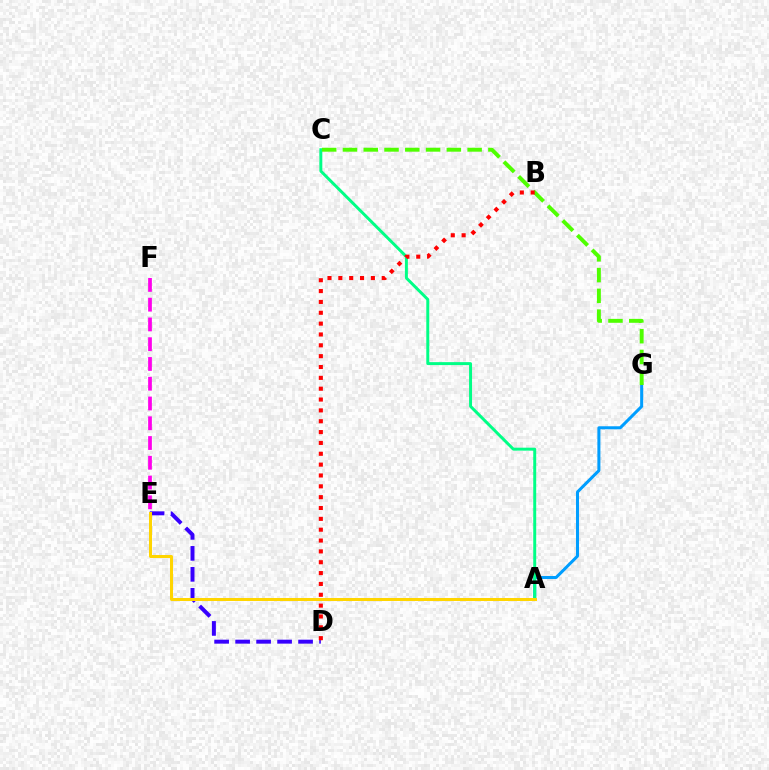{('D', 'E'): [{'color': '#3700ff', 'line_style': 'dashed', 'thickness': 2.85}], ('E', 'F'): [{'color': '#ff00ed', 'line_style': 'dashed', 'thickness': 2.69}], ('A', 'G'): [{'color': '#009eff', 'line_style': 'solid', 'thickness': 2.18}], ('A', 'C'): [{'color': '#00ff86', 'line_style': 'solid', 'thickness': 2.13}], ('C', 'G'): [{'color': '#4fff00', 'line_style': 'dashed', 'thickness': 2.82}], ('A', 'E'): [{'color': '#ffd500', 'line_style': 'solid', 'thickness': 2.17}], ('B', 'D'): [{'color': '#ff0000', 'line_style': 'dotted', 'thickness': 2.95}]}